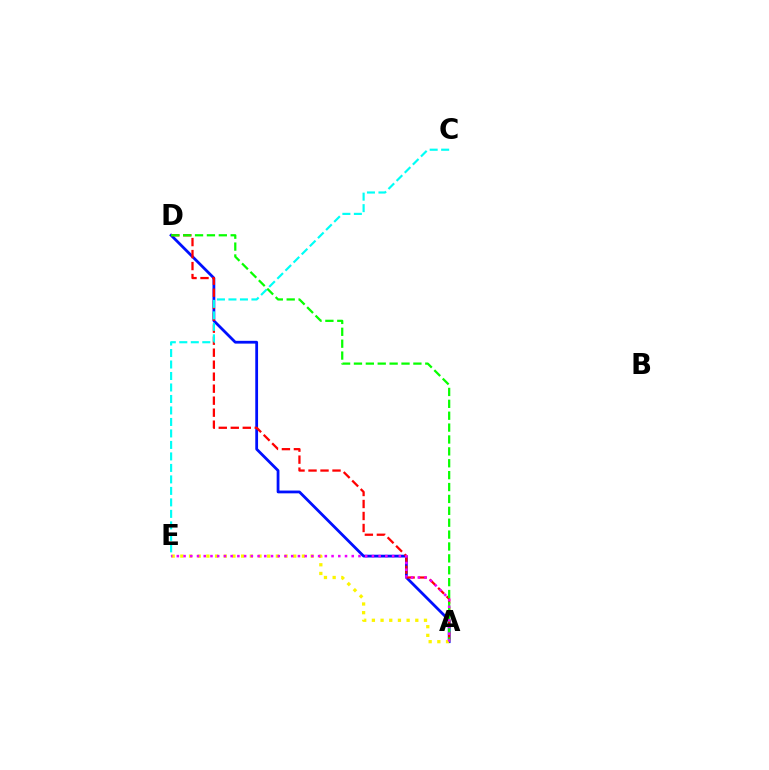{('A', 'D'): [{'color': '#0010ff', 'line_style': 'solid', 'thickness': 2.0}, {'color': '#ff0000', 'line_style': 'dashed', 'thickness': 1.63}, {'color': '#08ff00', 'line_style': 'dashed', 'thickness': 1.62}], ('C', 'E'): [{'color': '#00fff6', 'line_style': 'dashed', 'thickness': 1.56}], ('A', 'E'): [{'color': '#fcf500', 'line_style': 'dotted', 'thickness': 2.36}, {'color': '#ee00ff', 'line_style': 'dotted', 'thickness': 1.83}]}